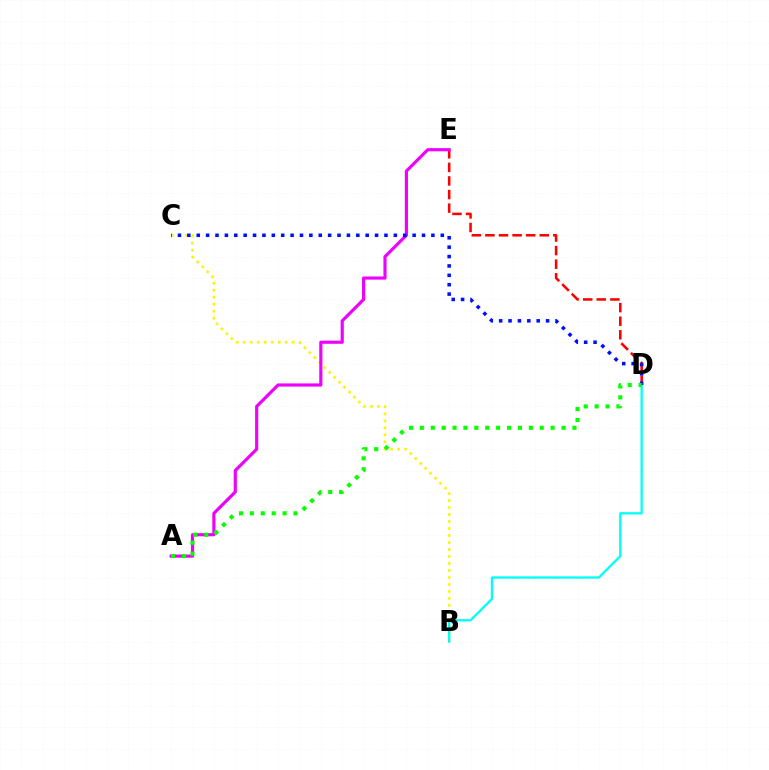{('B', 'C'): [{'color': '#fcf500', 'line_style': 'dotted', 'thickness': 1.9}], ('D', 'E'): [{'color': '#ff0000', 'line_style': 'dashed', 'thickness': 1.85}], ('B', 'D'): [{'color': '#00fff6', 'line_style': 'solid', 'thickness': 1.66}], ('A', 'E'): [{'color': '#ee00ff', 'line_style': 'solid', 'thickness': 2.28}], ('C', 'D'): [{'color': '#0010ff', 'line_style': 'dotted', 'thickness': 2.55}], ('A', 'D'): [{'color': '#08ff00', 'line_style': 'dotted', 'thickness': 2.96}]}